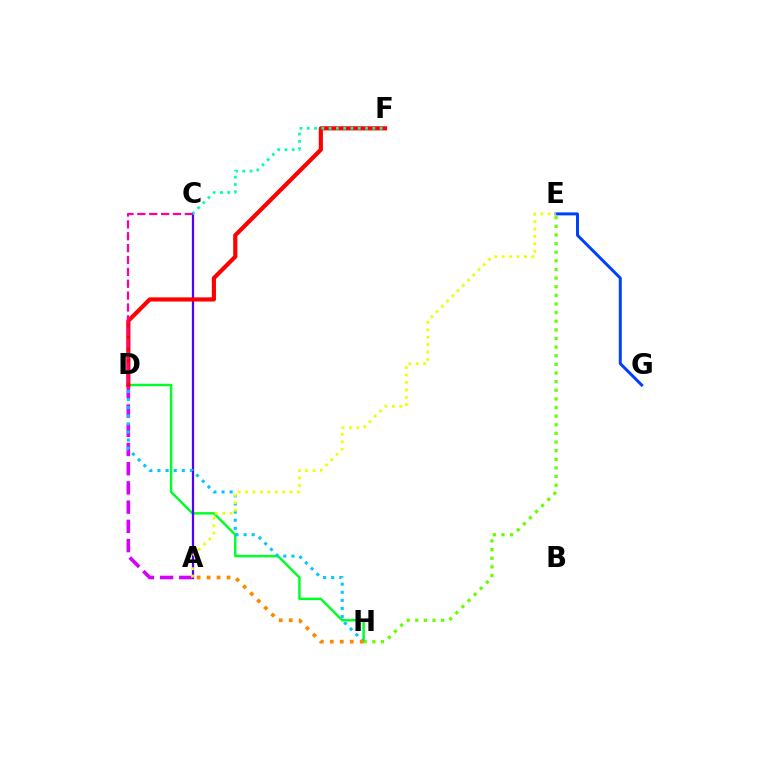{('D', 'H'): [{'color': '#00ff27', 'line_style': 'solid', 'thickness': 1.77}, {'color': '#00c7ff', 'line_style': 'dotted', 'thickness': 2.2}], ('A', 'C'): [{'color': '#4f00ff', 'line_style': 'solid', 'thickness': 1.61}], ('E', 'H'): [{'color': '#66ff00', 'line_style': 'dotted', 'thickness': 2.34}], ('A', 'D'): [{'color': '#d600ff', 'line_style': 'dashed', 'thickness': 2.61}], ('D', 'F'): [{'color': '#ff0000', 'line_style': 'solid', 'thickness': 3.0}], ('E', 'G'): [{'color': '#003fff', 'line_style': 'solid', 'thickness': 2.15}], ('C', 'F'): [{'color': '#00ffaf', 'line_style': 'dotted', 'thickness': 1.98}], ('C', 'D'): [{'color': '#ff00a0', 'line_style': 'dashed', 'thickness': 1.61}], ('A', 'H'): [{'color': '#ff8800', 'line_style': 'dotted', 'thickness': 2.71}], ('A', 'E'): [{'color': '#eeff00', 'line_style': 'dotted', 'thickness': 2.01}]}